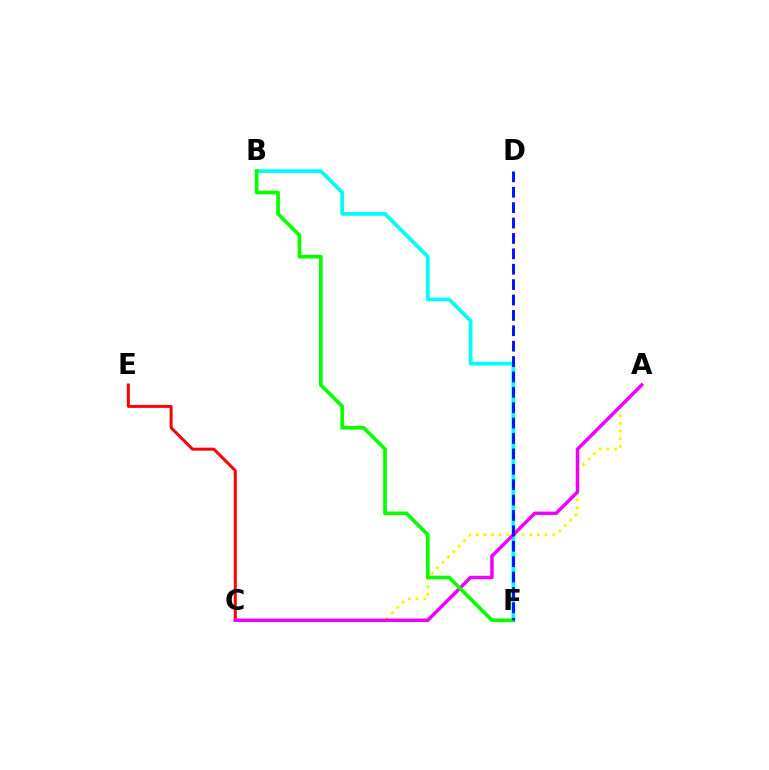{('C', 'E'): [{'color': '#ff0000', 'line_style': 'solid', 'thickness': 2.15}], ('A', 'C'): [{'color': '#fcf500', 'line_style': 'dotted', 'thickness': 2.08}, {'color': '#ee00ff', 'line_style': 'solid', 'thickness': 2.51}], ('B', 'F'): [{'color': '#00fff6', 'line_style': 'solid', 'thickness': 2.71}, {'color': '#08ff00', 'line_style': 'solid', 'thickness': 2.66}], ('D', 'F'): [{'color': '#0010ff', 'line_style': 'dashed', 'thickness': 2.09}]}